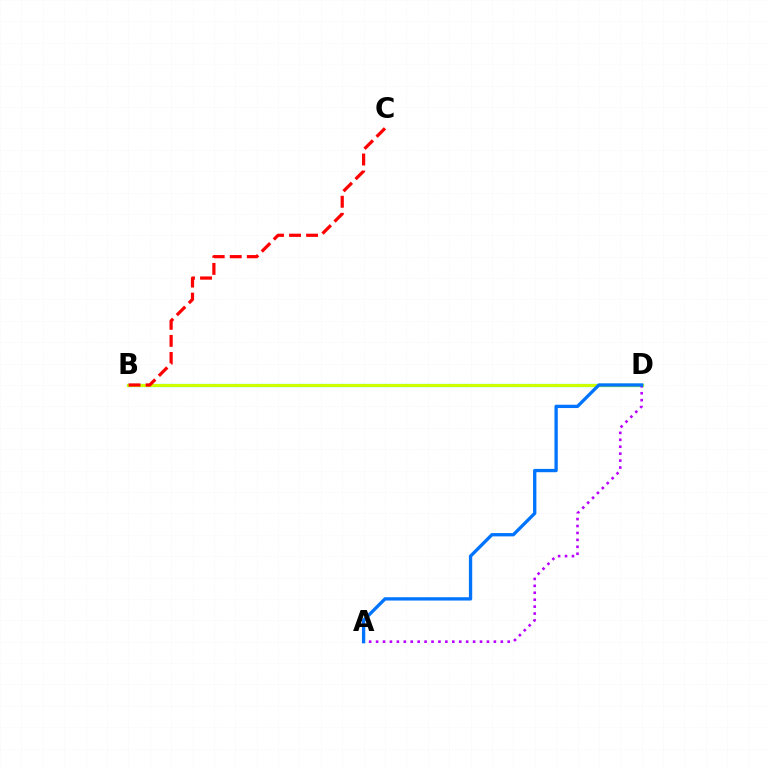{('B', 'D'): [{'color': '#00ff5c', 'line_style': 'solid', 'thickness': 2.31}, {'color': '#d1ff00', 'line_style': 'solid', 'thickness': 2.13}], ('A', 'D'): [{'color': '#b900ff', 'line_style': 'dotted', 'thickness': 1.88}, {'color': '#0074ff', 'line_style': 'solid', 'thickness': 2.39}], ('B', 'C'): [{'color': '#ff0000', 'line_style': 'dashed', 'thickness': 2.31}]}